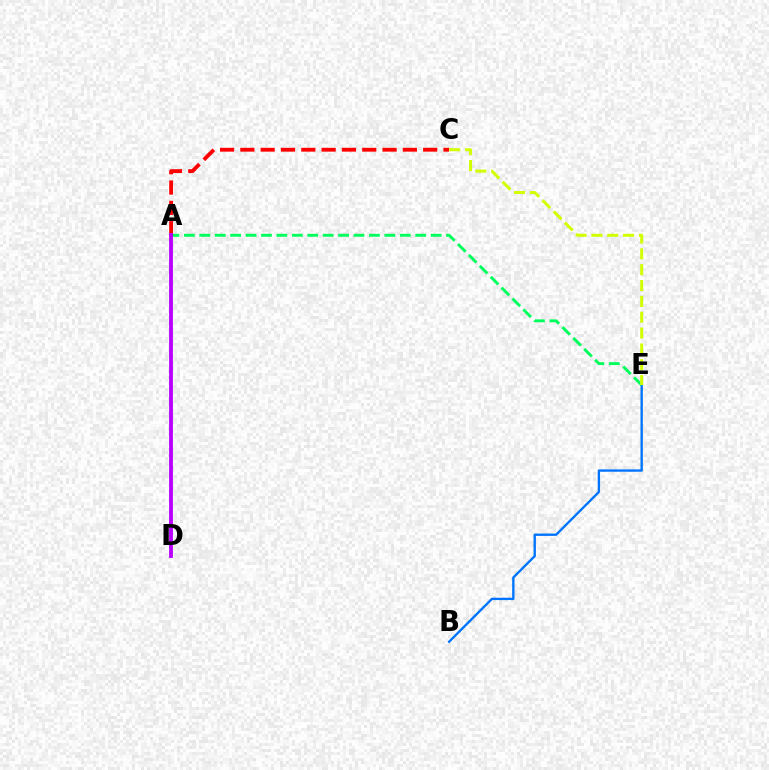{('B', 'E'): [{'color': '#0074ff', 'line_style': 'solid', 'thickness': 1.7}], ('A', 'E'): [{'color': '#00ff5c', 'line_style': 'dashed', 'thickness': 2.1}], ('A', 'C'): [{'color': '#ff0000', 'line_style': 'dashed', 'thickness': 2.76}], ('C', 'E'): [{'color': '#d1ff00', 'line_style': 'dashed', 'thickness': 2.15}], ('A', 'D'): [{'color': '#b900ff', 'line_style': 'solid', 'thickness': 2.76}]}